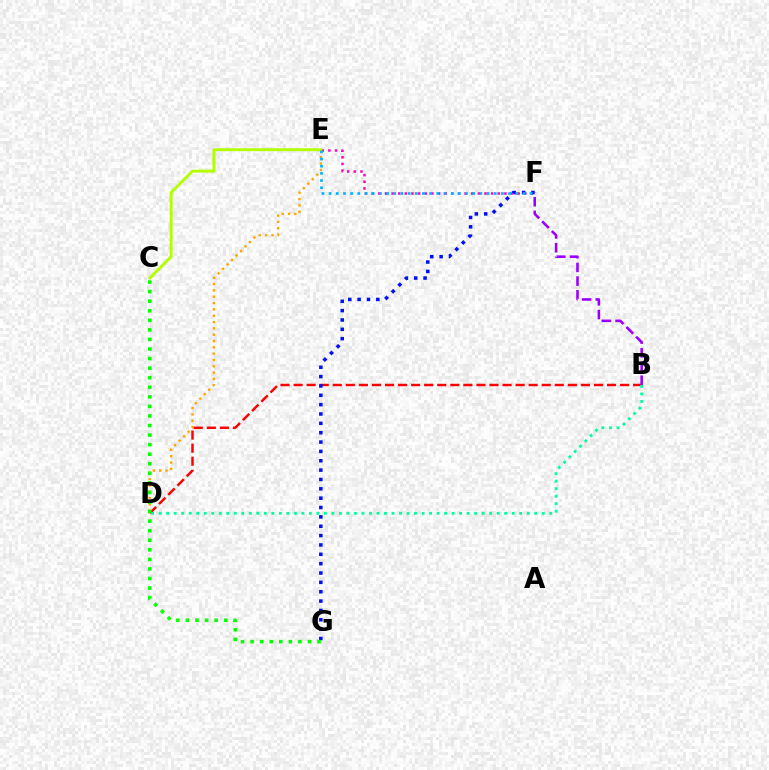{('E', 'F'): [{'color': '#ff00bd', 'line_style': 'dotted', 'thickness': 1.8}, {'color': '#00b5ff', 'line_style': 'dotted', 'thickness': 1.95}], ('D', 'E'): [{'color': '#ffa500', 'line_style': 'dotted', 'thickness': 1.72}], ('B', 'D'): [{'color': '#ff0000', 'line_style': 'dashed', 'thickness': 1.77}, {'color': '#00ff9d', 'line_style': 'dotted', 'thickness': 2.04}], ('C', 'E'): [{'color': '#b3ff00', 'line_style': 'solid', 'thickness': 2.08}], ('F', 'G'): [{'color': '#0010ff', 'line_style': 'dotted', 'thickness': 2.54}], ('C', 'G'): [{'color': '#08ff00', 'line_style': 'dotted', 'thickness': 2.6}], ('B', 'F'): [{'color': '#9b00ff', 'line_style': 'dashed', 'thickness': 1.86}]}